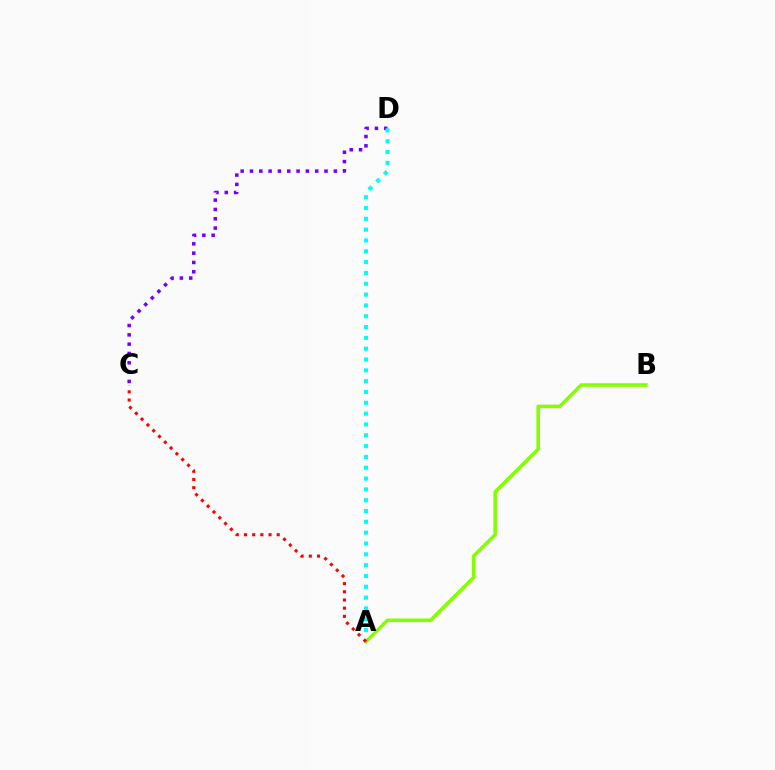{('A', 'B'): [{'color': '#84ff00', 'line_style': 'solid', 'thickness': 2.57}], ('C', 'D'): [{'color': '#7200ff', 'line_style': 'dotted', 'thickness': 2.53}], ('A', 'D'): [{'color': '#00fff6', 'line_style': 'dotted', 'thickness': 2.94}], ('A', 'C'): [{'color': '#ff0000', 'line_style': 'dotted', 'thickness': 2.22}]}